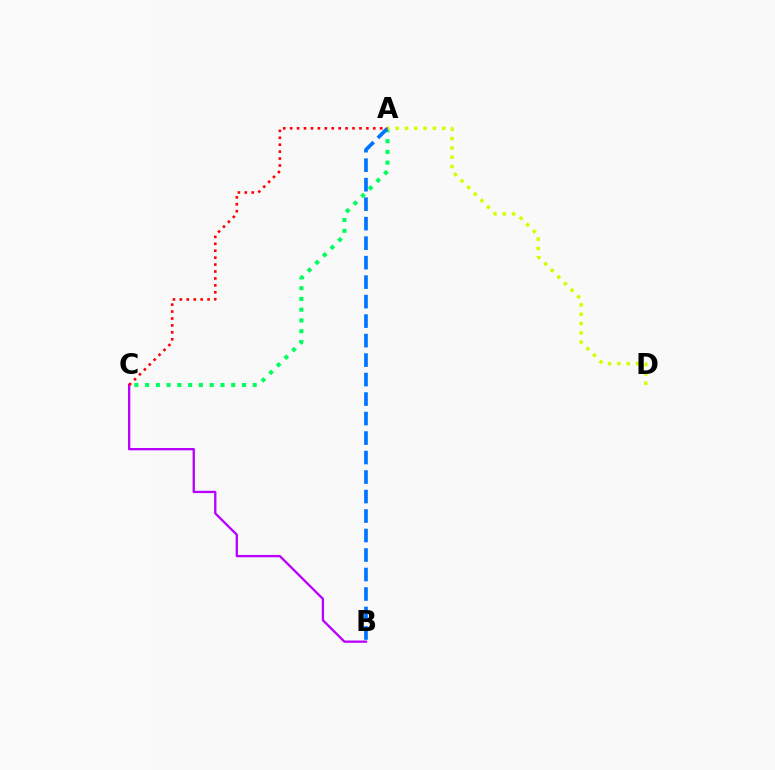{('A', 'C'): [{'color': '#00ff5c', 'line_style': 'dotted', 'thickness': 2.92}, {'color': '#ff0000', 'line_style': 'dotted', 'thickness': 1.88}], ('A', 'B'): [{'color': '#0074ff', 'line_style': 'dashed', 'thickness': 2.65}], ('B', 'C'): [{'color': '#b900ff', 'line_style': 'solid', 'thickness': 1.66}], ('A', 'D'): [{'color': '#d1ff00', 'line_style': 'dotted', 'thickness': 2.53}]}